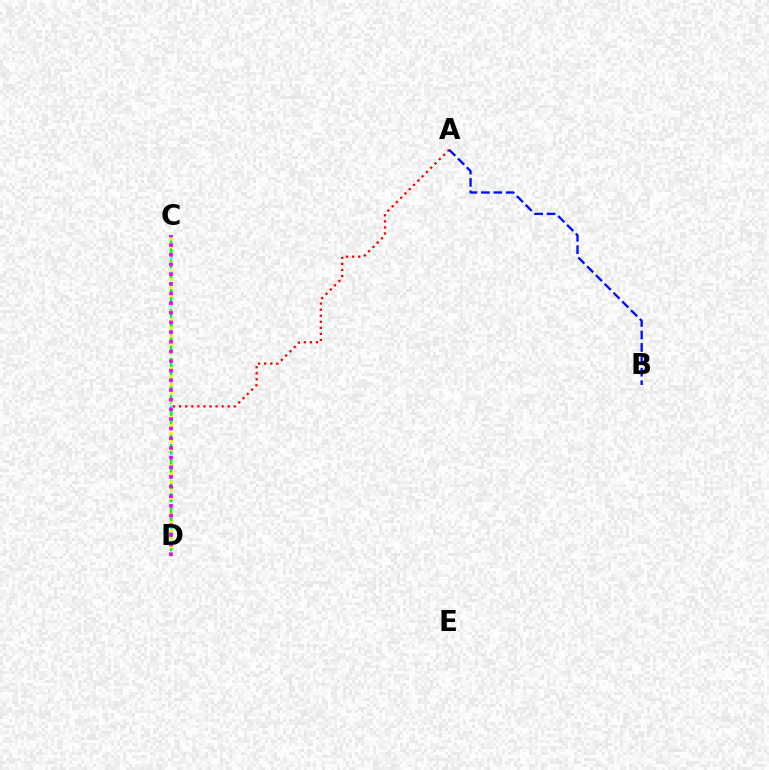{('A', 'D'): [{'color': '#ff0000', 'line_style': 'dotted', 'thickness': 1.65}], ('C', 'D'): [{'color': '#00fff6', 'line_style': 'dotted', 'thickness': 1.84}, {'color': '#08ff00', 'line_style': 'dashed', 'thickness': 1.67}, {'color': '#fcf500', 'line_style': 'dotted', 'thickness': 2.2}, {'color': '#ee00ff', 'line_style': 'dotted', 'thickness': 2.62}], ('A', 'B'): [{'color': '#0010ff', 'line_style': 'dashed', 'thickness': 1.69}]}